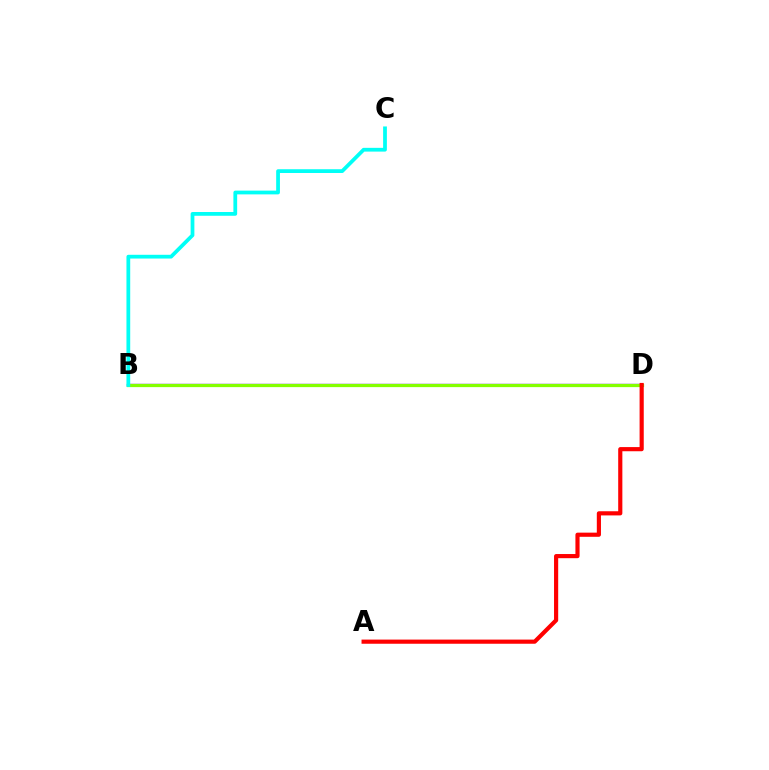{('B', 'D'): [{'color': '#7200ff', 'line_style': 'solid', 'thickness': 1.68}, {'color': '#84ff00', 'line_style': 'solid', 'thickness': 2.34}], ('B', 'C'): [{'color': '#00fff6', 'line_style': 'solid', 'thickness': 2.71}], ('A', 'D'): [{'color': '#ff0000', 'line_style': 'solid', 'thickness': 2.99}]}